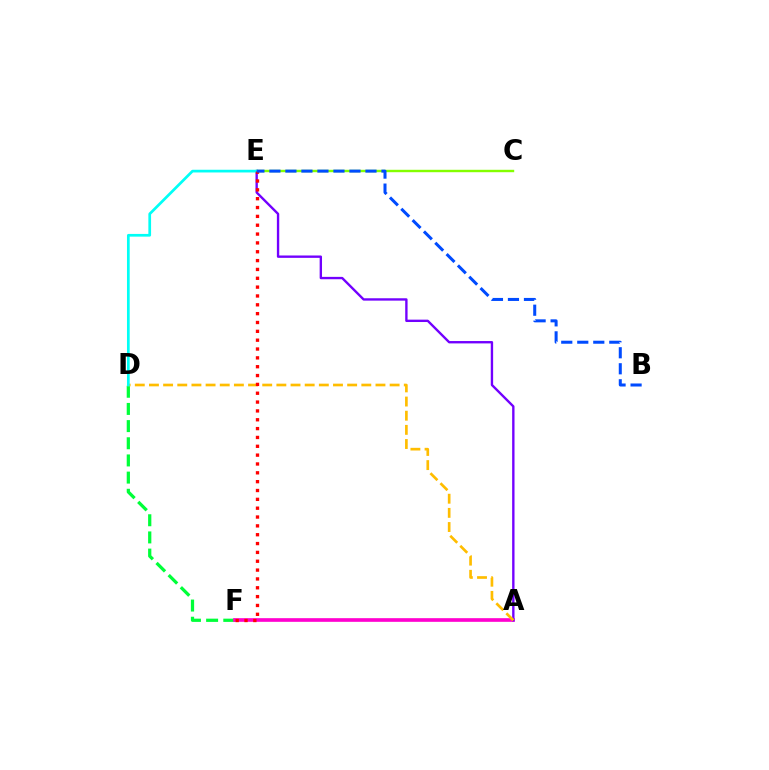{('D', 'F'): [{'color': '#00ff39', 'line_style': 'dashed', 'thickness': 2.33}], ('A', 'F'): [{'color': '#ff00cf', 'line_style': 'solid', 'thickness': 2.63}], ('A', 'E'): [{'color': '#7200ff', 'line_style': 'solid', 'thickness': 1.7}], ('C', 'E'): [{'color': '#84ff00', 'line_style': 'solid', 'thickness': 1.74}], ('A', 'D'): [{'color': '#ffbd00', 'line_style': 'dashed', 'thickness': 1.92}], ('D', 'E'): [{'color': '#00fff6', 'line_style': 'solid', 'thickness': 1.95}], ('E', 'F'): [{'color': '#ff0000', 'line_style': 'dotted', 'thickness': 2.4}], ('B', 'E'): [{'color': '#004bff', 'line_style': 'dashed', 'thickness': 2.18}]}